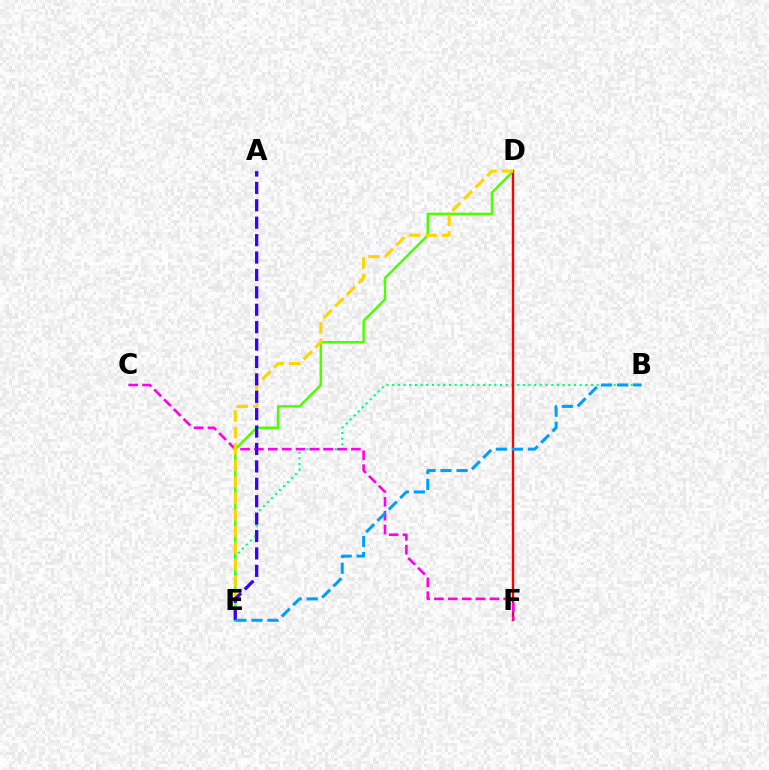{('D', 'E'): [{'color': '#4fff00', 'line_style': 'solid', 'thickness': 1.78}, {'color': '#ffd500', 'line_style': 'dashed', 'thickness': 2.24}], ('B', 'E'): [{'color': '#00ff86', 'line_style': 'dotted', 'thickness': 1.54}, {'color': '#009eff', 'line_style': 'dashed', 'thickness': 2.18}], ('D', 'F'): [{'color': '#ff0000', 'line_style': 'solid', 'thickness': 1.71}], ('C', 'F'): [{'color': '#ff00ed', 'line_style': 'dashed', 'thickness': 1.88}], ('A', 'E'): [{'color': '#3700ff', 'line_style': 'dashed', 'thickness': 2.36}]}